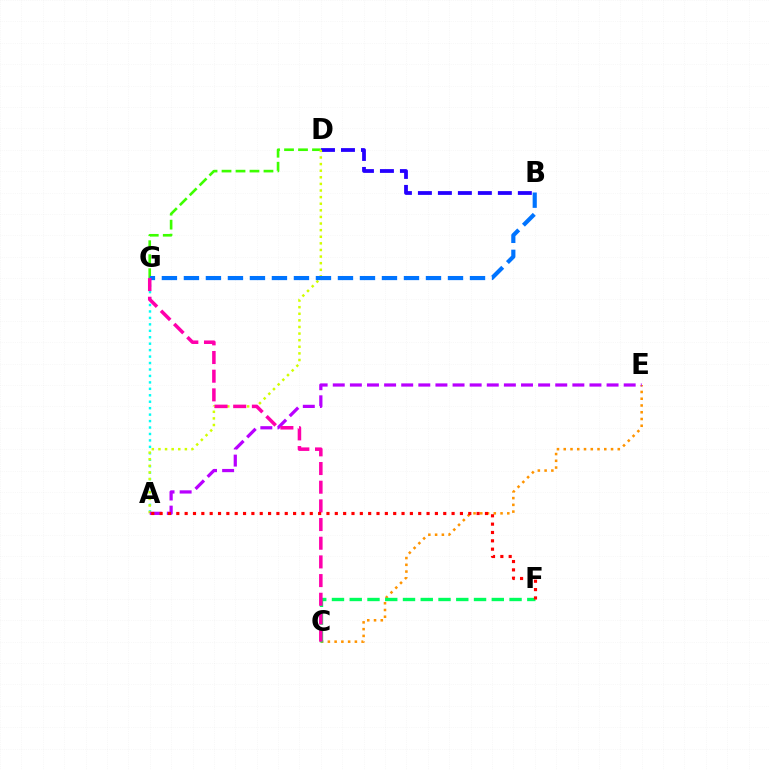{('C', 'E'): [{'color': '#ff9400', 'line_style': 'dotted', 'thickness': 1.84}], ('D', 'G'): [{'color': '#3dff00', 'line_style': 'dashed', 'thickness': 1.9}], ('B', 'D'): [{'color': '#2500ff', 'line_style': 'dashed', 'thickness': 2.72}], ('A', 'G'): [{'color': '#00fff6', 'line_style': 'dotted', 'thickness': 1.75}], ('A', 'D'): [{'color': '#d1ff00', 'line_style': 'dotted', 'thickness': 1.79}], ('B', 'G'): [{'color': '#0074ff', 'line_style': 'dashed', 'thickness': 2.99}], ('C', 'F'): [{'color': '#00ff5c', 'line_style': 'dashed', 'thickness': 2.41}], ('A', 'E'): [{'color': '#b900ff', 'line_style': 'dashed', 'thickness': 2.32}], ('C', 'G'): [{'color': '#ff00ac', 'line_style': 'dashed', 'thickness': 2.54}], ('A', 'F'): [{'color': '#ff0000', 'line_style': 'dotted', 'thickness': 2.27}]}